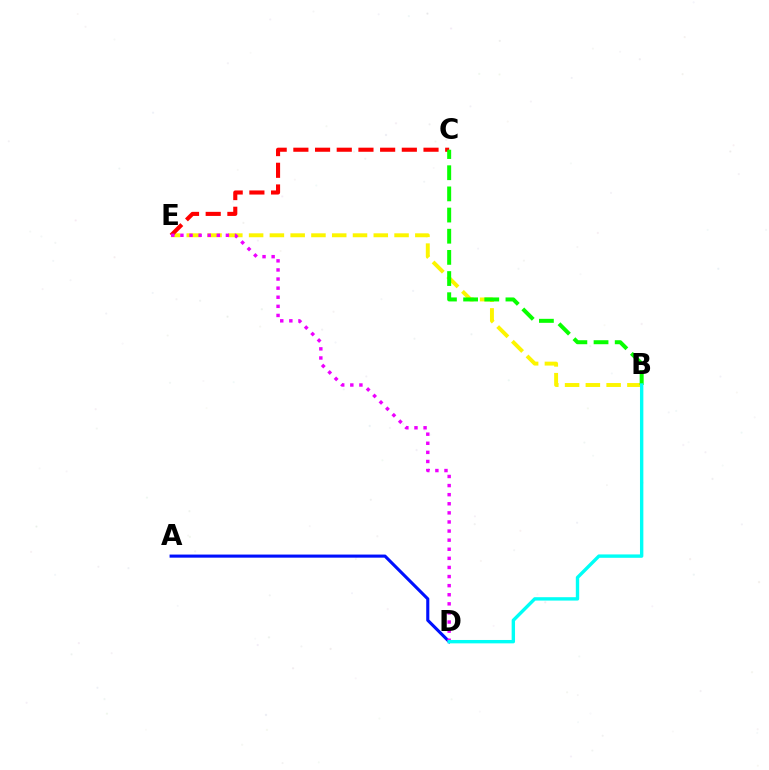{('B', 'E'): [{'color': '#fcf500', 'line_style': 'dashed', 'thickness': 2.82}], ('C', 'E'): [{'color': '#ff0000', 'line_style': 'dashed', 'thickness': 2.95}], ('B', 'C'): [{'color': '#08ff00', 'line_style': 'dashed', 'thickness': 2.88}], ('A', 'D'): [{'color': '#0010ff', 'line_style': 'solid', 'thickness': 2.23}], ('D', 'E'): [{'color': '#ee00ff', 'line_style': 'dotted', 'thickness': 2.47}], ('B', 'D'): [{'color': '#00fff6', 'line_style': 'solid', 'thickness': 2.43}]}